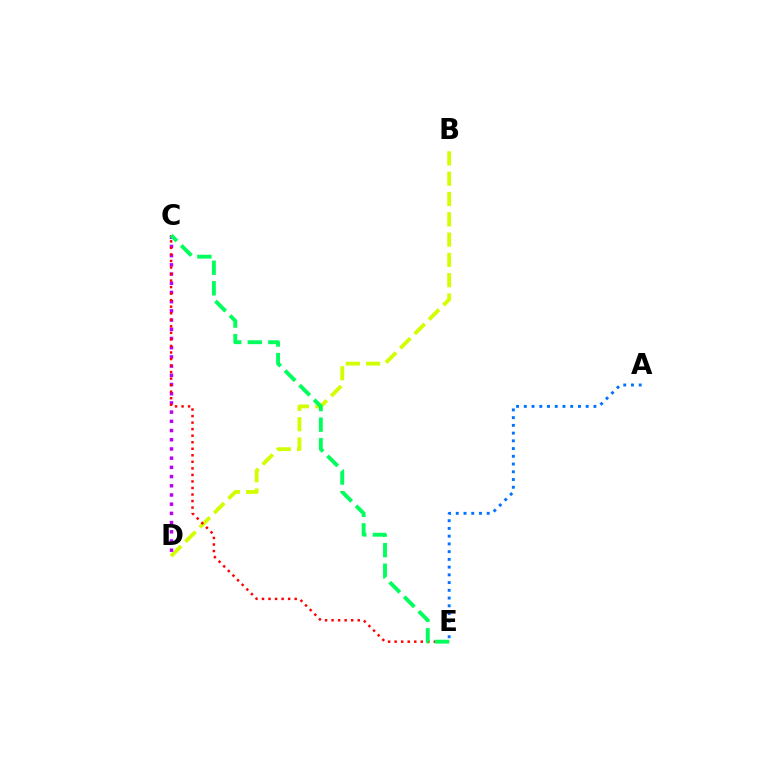{('B', 'D'): [{'color': '#d1ff00', 'line_style': 'dashed', 'thickness': 2.76}], ('A', 'E'): [{'color': '#0074ff', 'line_style': 'dotted', 'thickness': 2.1}], ('C', 'D'): [{'color': '#b900ff', 'line_style': 'dotted', 'thickness': 2.5}], ('C', 'E'): [{'color': '#ff0000', 'line_style': 'dotted', 'thickness': 1.78}, {'color': '#00ff5c', 'line_style': 'dashed', 'thickness': 2.79}]}